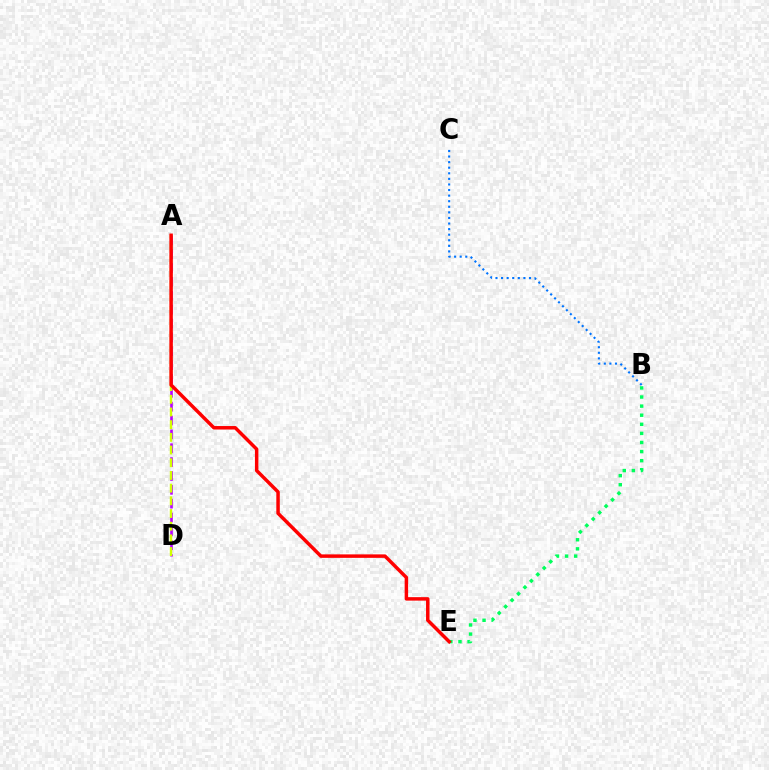{('A', 'D'): [{'color': '#b900ff', 'line_style': 'dashed', 'thickness': 1.88}, {'color': '#d1ff00', 'line_style': 'dashed', 'thickness': 1.72}], ('B', 'E'): [{'color': '#00ff5c', 'line_style': 'dotted', 'thickness': 2.47}], ('B', 'C'): [{'color': '#0074ff', 'line_style': 'dotted', 'thickness': 1.52}], ('A', 'E'): [{'color': '#ff0000', 'line_style': 'solid', 'thickness': 2.5}]}